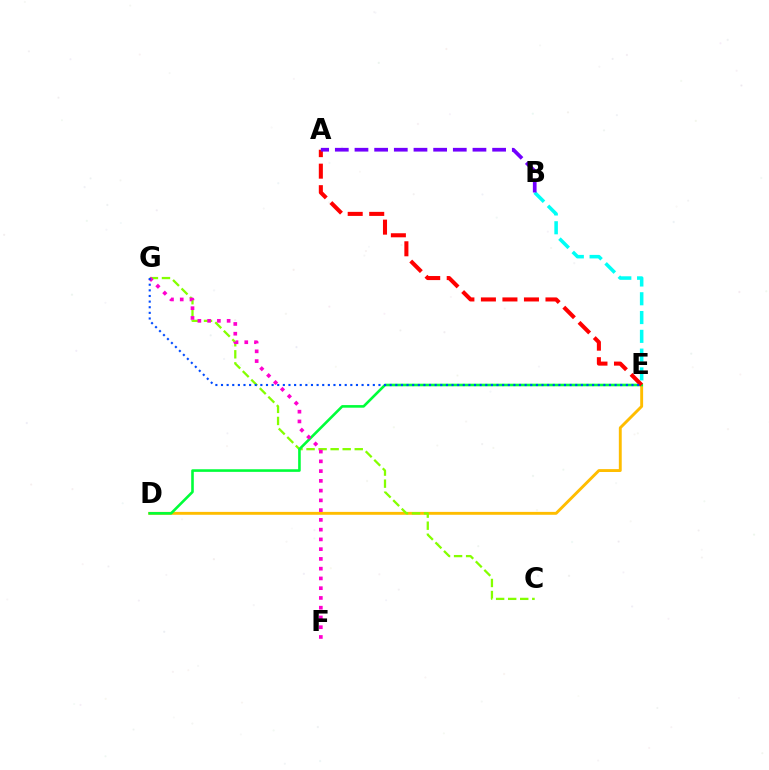{('D', 'E'): [{'color': '#ffbd00', 'line_style': 'solid', 'thickness': 2.08}, {'color': '#00ff39', 'line_style': 'solid', 'thickness': 1.88}], ('B', 'E'): [{'color': '#00fff6', 'line_style': 'dashed', 'thickness': 2.55}], ('C', 'G'): [{'color': '#84ff00', 'line_style': 'dashed', 'thickness': 1.64}], ('F', 'G'): [{'color': '#ff00cf', 'line_style': 'dotted', 'thickness': 2.65}], ('A', 'E'): [{'color': '#ff0000', 'line_style': 'dashed', 'thickness': 2.92}], ('A', 'B'): [{'color': '#7200ff', 'line_style': 'dashed', 'thickness': 2.67}], ('E', 'G'): [{'color': '#004bff', 'line_style': 'dotted', 'thickness': 1.53}]}